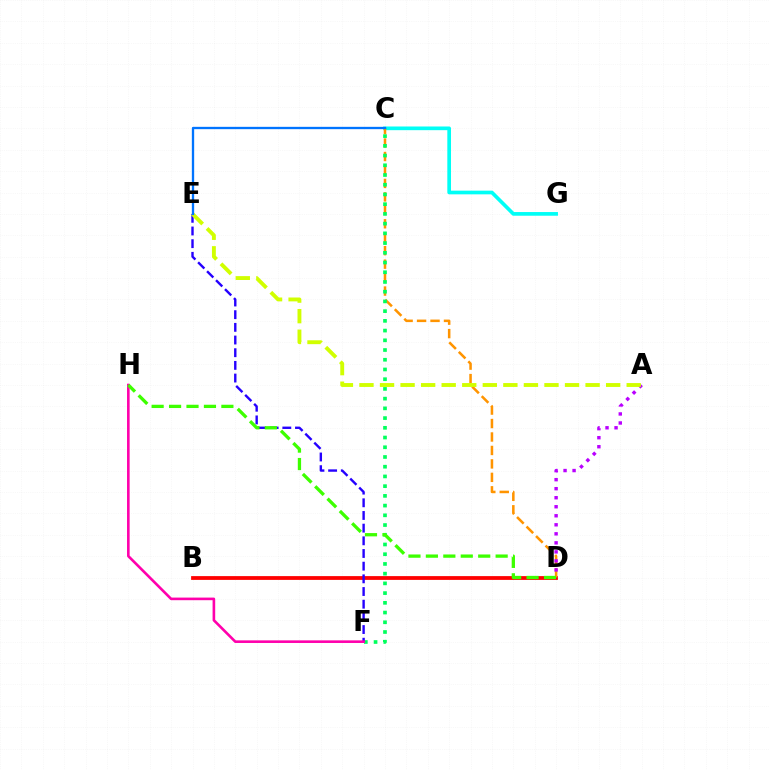{('B', 'D'): [{'color': '#ff0000', 'line_style': 'solid', 'thickness': 2.72}], ('C', 'G'): [{'color': '#00fff6', 'line_style': 'solid', 'thickness': 2.65}], ('C', 'D'): [{'color': '#ff9400', 'line_style': 'dashed', 'thickness': 1.83}], ('A', 'D'): [{'color': '#b900ff', 'line_style': 'dotted', 'thickness': 2.45}], ('C', 'F'): [{'color': '#00ff5c', 'line_style': 'dotted', 'thickness': 2.64}], ('E', 'F'): [{'color': '#2500ff', 'line_style': 'dashed', 'thickness': 1.72}], ('F', 'H'): [{'color': '#ff00ac', 'line_style': 'solid', 'thickness': 1.88}], ('D', 'H'): [{'color': '#3dff00', 'line_style': 'dashed', 'thickness': 2.37}], ('A', 'E'): [{'color': '#d1ff00', 'line_style': 'dashed', 'thickness': 2.79}], ('C', 'E'): [{'color': '#0074ff', 'line_style': 'solid', 'thickness': 1.67}]}